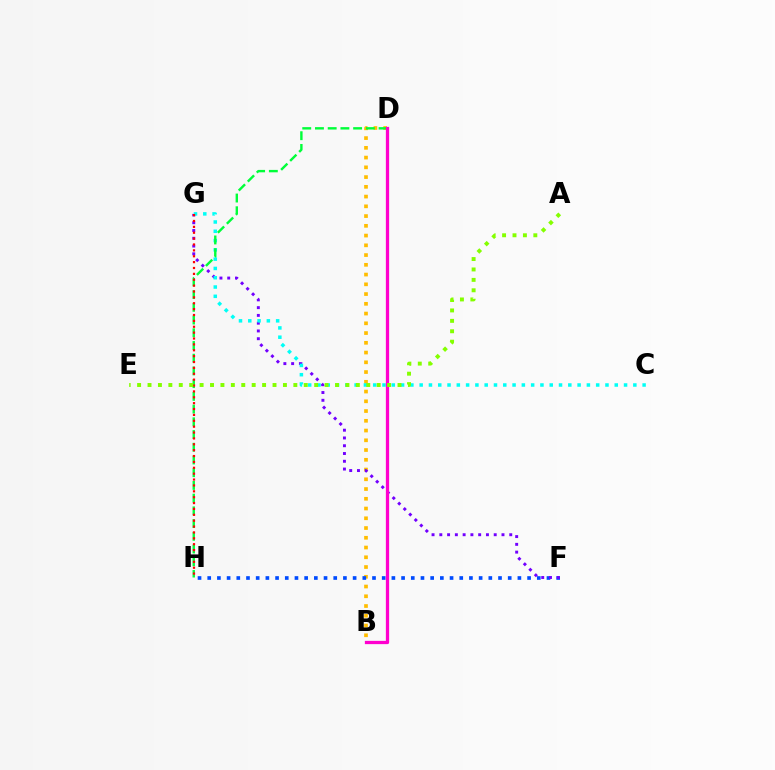{('B', 'D'): [{'color': '#ffbd00', 'line_style': 'dotted', 'thickness': 2.65}, {'color': '#ff00cf', 'line_style': 'solid', 'thickness': 2.35}], ('F', 'H'): [{'color': '#004bff', 'line_style': 'dotted', 'thickness': 2.63}], ('F', 'G'): [{'color': '#7200ff', 'line_style': 'dotted', 'thickness': 2.11}], ('C', 'G'): [{'color': '#00fff6', 'line_style': 'dotted', 'thickness': 2.52}], ('D', 'H'): [{'color': '#00ff39', 'line_style': 'dashed', 'thickness': 1.73}], ('G', 'H'): [{'color': '#ff0000', 'line_style': 'dotted', 'thickness': 1.6}], ('A', 'E'): [{'color': '#84ff00', 'line_style': 'dotted', 'thickness': 2.83}]}